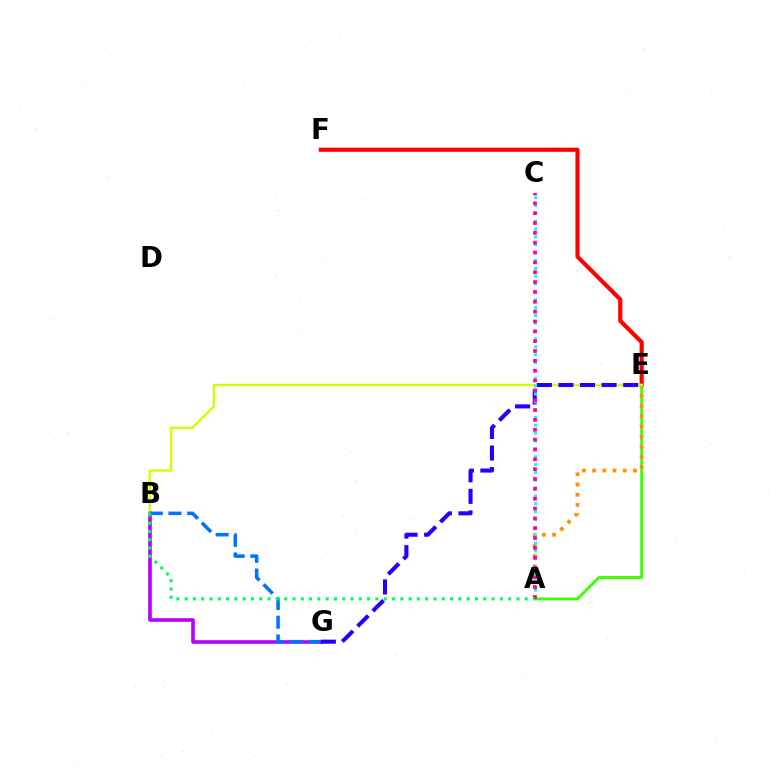{('E', 'F'): [{'color': '#ff0000', 'line_style': 'solid', 'thickness': 2.99}], ('B', 'G'): [{'color': '#b900ff', 'line_style': 'solid', 'thickness': 2.61}, {'color': '#0074ff', 'line_style': 'dashed', 'thickness': 2.54}], ('A', 'E'): [{'color': '#3dff00', 'line_style': 'solid', 'thickness': 2.06}, {'color': '#ff9400', 'line_style': 'dotted', 'thickness': 2.77}], ('B', 'E'): [{'color': '#d1ff00', 'line_style': 'solid', 'thickness': 1.7}], ('E', 'G'): [{'color': '#2500ff', 'line_style': 'dashed', 'thickness': 2.93}], ('A', 'C'): [{'color': '#00fff6', 'line_style': 'dotted', 'thickness': 2.13}, {'color': '#ff00ac', 'line_style': 'dotted', 'thickness': 2.68}], ('A', 'B'): [{'color': '#00ff5c', 'line_style': 'dotted', 'thickness': 2.25}]}